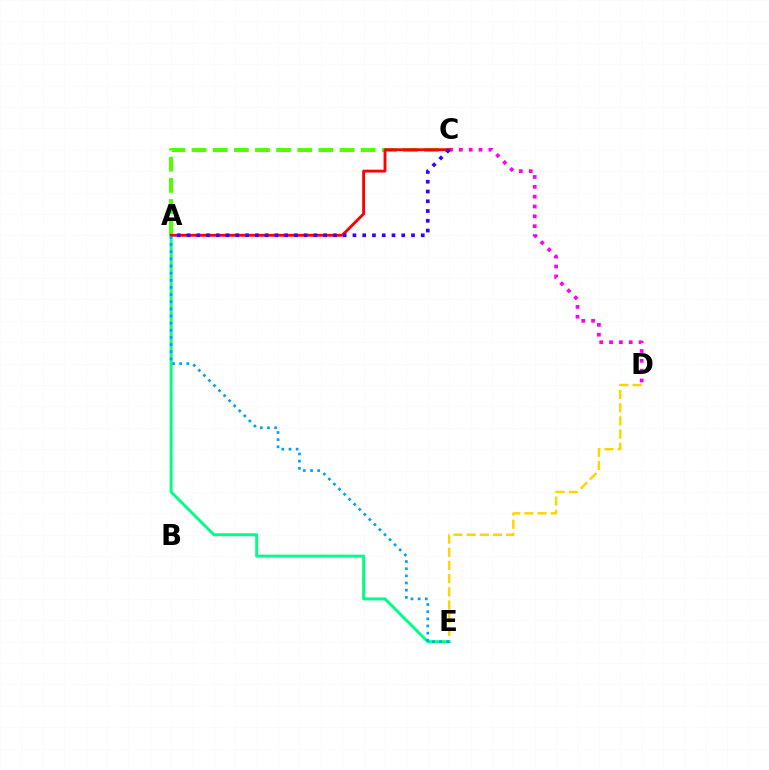{('D', 'E'): [{'color': '#ffd500', 'line_style': 'dashed', 'thickness': 1.79}], ('A', 'C'): [{'color': '#4fff00', 'line_style': 'dashed', 'thickness': 2.87}, {'color': '#ff0000', 'line_style': 'solid', 'thickness': 2.06}, {'color': '#3700ff', 'line_style': 'dotted', 'thickness': 2.65}], ('A', 'E'): [{'color': '#00ff86', 'line_style': 'solid', 'thickness': 2.13}, {'color': '#009eff', 'line_style': 'dotted', 'thickness': 1.94}], ('C', 'D'): [{'color': '#ff00ed', 'line_style': 'dotted', 'thickness': 2.67}]}